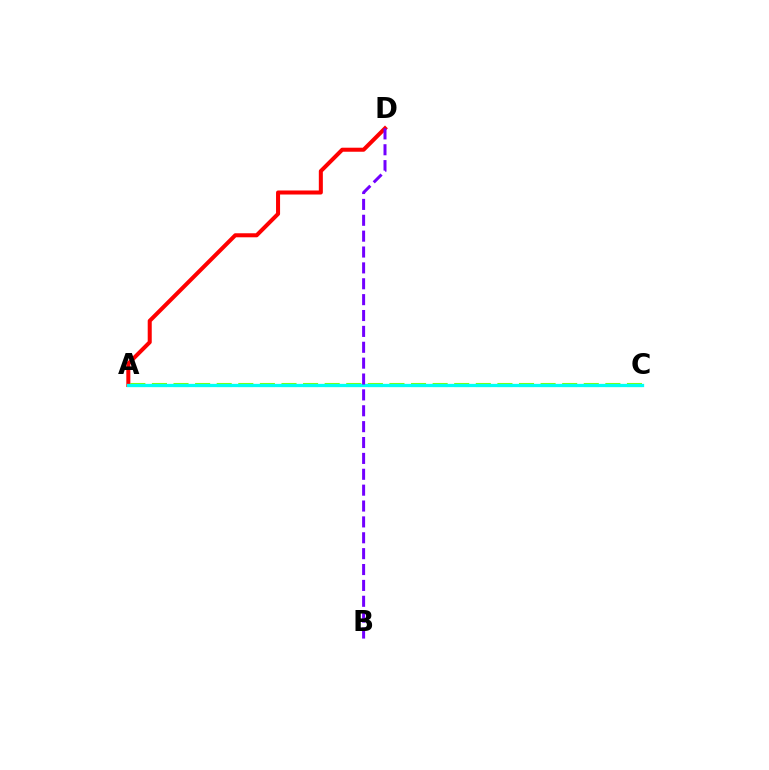{('A', 'C'): [{'color': '#84ff00', 'line_style': 'dashed', 'thickness': 2.93}, {'color': '#00fff6', 'line_style': 'solid', 'thickness': 2.37}], ('A', 'D'): [{'color': '#ff0000', 'line_style': 'solid', 'thickness': 2.9}], ('B', 'D'): [{'color': '#7200ff', 'line_style': 'dashed', 'thickness': 2.16}]}